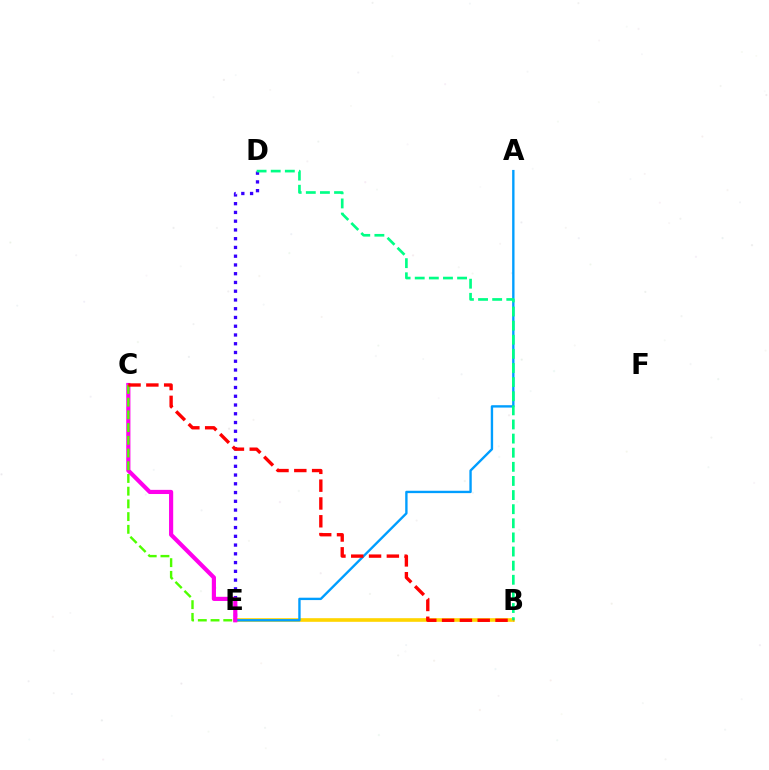{('B', 'E'): [{'color': '#ffd500', 'line_style': 'solid', 'thickness': 2.61}], ('D', 'E'): [{'color': '#3700ff', 'line_style': 'dotted', 'thickness': 2.38}], ('A', 'E'): [{'color': '#009eff', 'line_style': 'solid', 'thickness': 1.71}], ('C', 'E'): [{'color': '#ff00ed', 'line_style': 'solid', 'thickness': 3.0}, {'color': '#4fff00', 'line_style': 'dashed', 'thickness': 1.73}], ('B', 'D'): [{'color': '#00ff86', 'line_style': 'dashed', 'thickness': 1.92}], ('B', 'C'): [{'color': '#ff0000', 'line_style': 'dashed', 'thickness': 2.42}]}